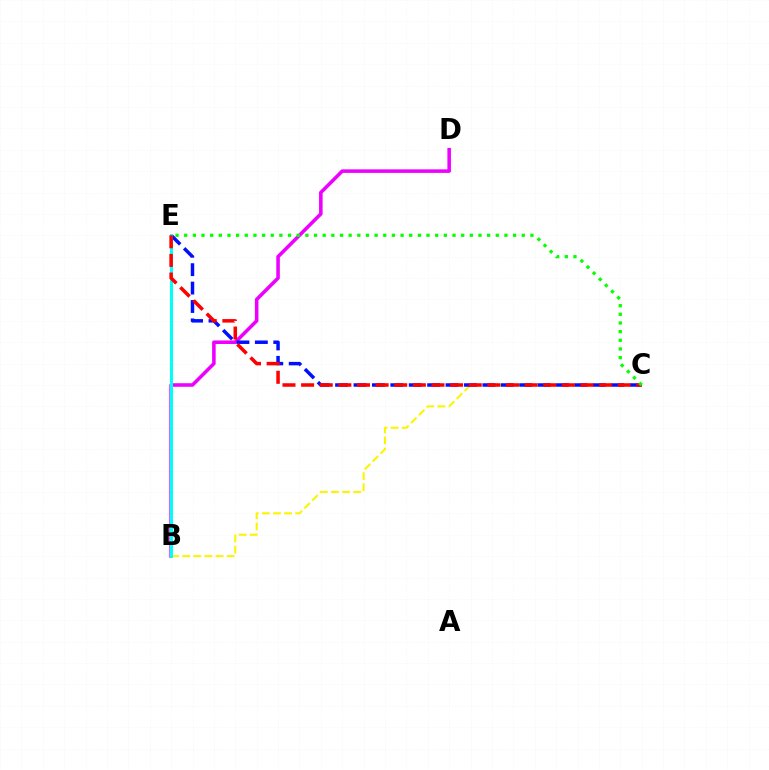{('B', 'C'): [{'color': '#fcf500', 'line_style': 'dashed', 'thickness': 1.51}], ('B', 'D'): [{'color': '#ee00ff', 'line_style': 'solid', 'thickness': 2.56}], ('C', 'E'): [{'color': '#0010ff', 'line_style': 'dashed', 'thickness': 2.5}, {'color': '#ff0000', 'line_style': 'dashed', 'thickness': 2.53}, {'color': '#08ff00', 'line_style': 'dotted', 'thickness': 2.35}], ('B', 'E'): [{'color': '#00fff6', 'line_style': 'solid', 'thickness': 2.2}]}